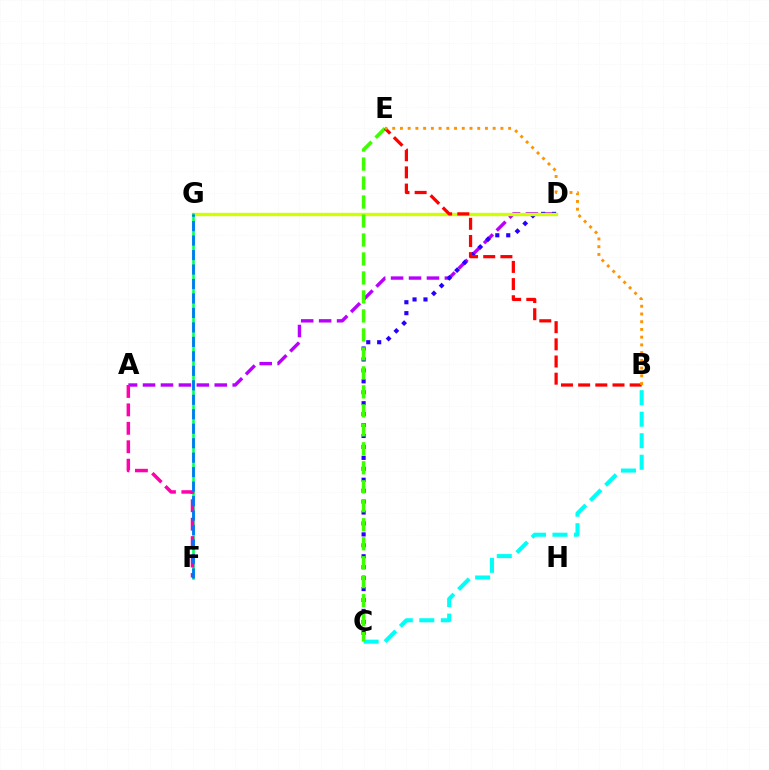{('A', 'D'): [{'color': '#b900ff', 'line_style': 'dashed', 'thickness': 2.44}], ('C', 'D'): [{'color': '#2500ff', 'line_style': 'dotted', 'thickness': 2.97}], ('D', 'G'): [{'color': '#d1ff00', 'line_style': 'solid', 'thickness': 2.41}], ('B', 'C'): [{'color': '#00fff6', 'line_style': 'dashed', 'thickness': 2.92}], ('F', 'G'): [{'color': '#00ff5c', 'line_style': 'solid', 'thickness': 1.87}, {'color': '#0074ff', 'line_style': 'dashed', 'thickness': 1.97}], ('C', 'E'): [{'color': '#3dff00', 'line_style': 'dashed', 'thickness': 2.58}], ('A', 'F'): [{'color': '#ff00ac', 'line_style': 'dashed', 'thickness': 2.5}], ('B', 'E'): [{'color': '#ff0000', 'line_style': 'dashed', 'thickness': 2.33}, {'color': '#ff9400', 'line_style': 'dotted', 'thickness': 2.1}]}